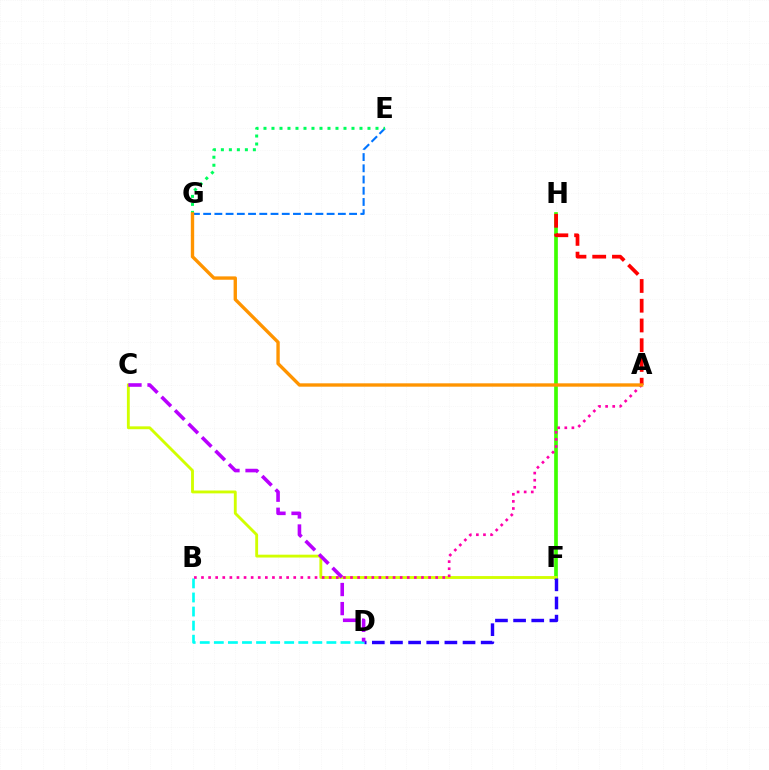{('B', 'D'): [{'color': '#00fff6', 'line_style': 'dashed', 'thickness': 1.91}], ('F', 'H'): [{'color': '#3dff00', 'line_style': 'solid', 'thickness': 2.65}], ('C', 'F'): [{'color': '#d1ff00', 'line_style': 'solid', 'thickness': 2.06}], ('E', 'G'): [{'color': '#0074ff', 'line_style': 'dashed', 'thickness': 1.52}, {'color': '#00ff5c', 'line_style': 'dotted', 'thickness': 2.17}], ('D', 'F'): [{'color': '#2500ff', 'line_style': 'dashed', 'thickness': 2.46}], ('A', 'B'): [{'color': '#ff00ac', 'line_style': 'dotted', 'thickness': 1.93}], ('A', 'H'): [{'color': '#ff0000', 'line_style': 'dashed', 'thickness': 2.68}], ('A', 'G'): [{'color': '#ff9400', 'line_style': 'solid', 'thickness': 2.42}], ('C', 'D'): [{'color': '#b900ff', 'line_style': 'dashed', 'thickness': 2.59}]}